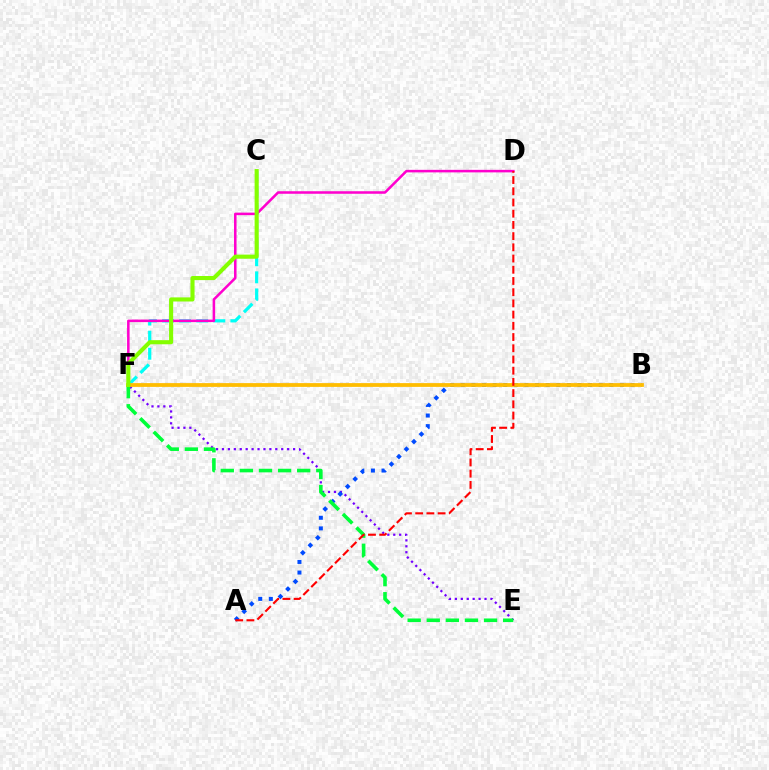{('C', 'F'): [{'color': '#00fff6', 'line_style': 'dashed', 'thickness': 2.32}, {'color': '#84ff00', 'line_style': 'solid', 'thickness': 2.95}], ('D', 'F'): [{'color': '#ff00cf', 'line_style': 'solid', 'thickness': 1.82}], ('E', 'F'): [{'color': '#7200ff', 'line_style': 'dotted', 'thickness': 1.61}, {'color': '#00ff39', 'line_style': 'dashed', 'thickness': 2.59}], ('A', 'B'): [{'color': '#004bff', 'line_style': 'dotted', 'thickness': 2.88}], ('B', 'F'): [{'color': '#ffbd00', 'line_style': 'solid', 'thickness': 2.71}], ('A', 'D'): [{'color': '#ff0000', 'line_style': 'dashed', 'thickness': 1.52}]}